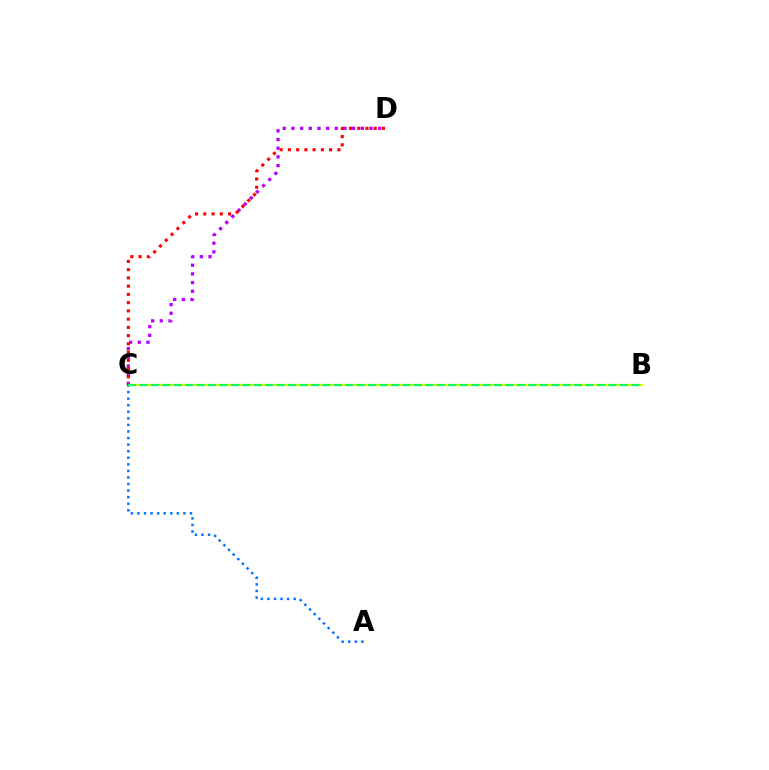{('B', 'C'): [{'color': '#d1ff00', 'line_style': 'solid', 'thickness': 1.53}, {'color': '#00ff5c', 'line_style': 'dashed', 'thickness': 1.55}], ('C', 'D'): [{'color': '#b900ff', 'line_style': 'dotted', 'thickness': 2.36}, {'color': '#ff0000', 'line_style': 'dotted', 'thickness': 2.24}], ('A', 'C'): [{'color': '#0074ff', 'line_style': 'dotted', 'thickness': 1.78}]}